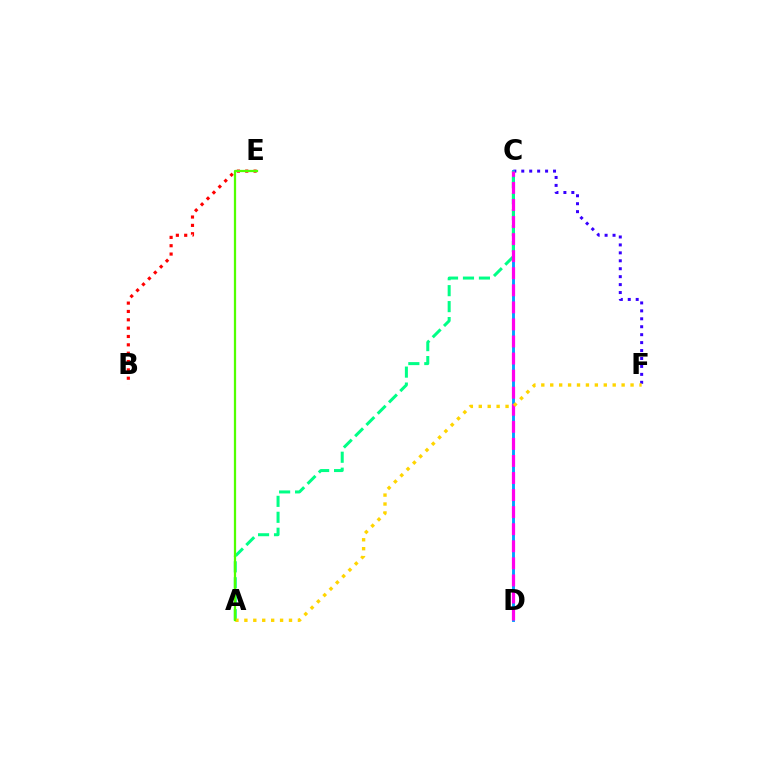{('B', 'E'): [{'color': '#ff0000', 'line_style': 'dotted', 'thickness': 2.27}], ('C', 'F'): [{'color': '#3700ff', 'line_style': 'dotted', 'thickness': 2.16}], ('C', 'D'): [{'color': '#009eff', 'line_style': 'solid', 'thickness': 2.07}, {'color': '#ff00ed', 'line_style': 'dashed', 'thickness': 2.32}], ('A', 'C'): [{'color': '#00ff86', 'line_style': 'dashed', 'thickness': 2.17}], ('A', 'F'): [{'color': '#ffd500', 'line_style': 'dotted', 'thickness': 2.42}], ('A', 'E'): [{'color': '#4fff00', 'line_style': 'solid', 'thickness': 1.63}]}